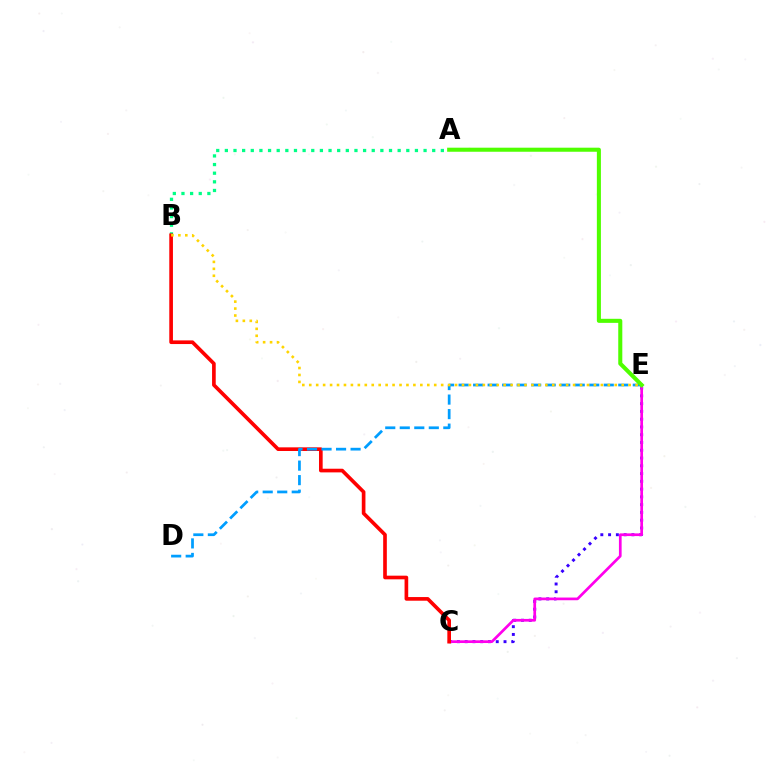{('A', 'B'): [{'color': '#00ff86', 'line_style': 'dotted', 'thickness': 2.35}], ('C', 'E'): [{'color': '#3700ff', 'line_style': 'dotted', 'thickness': 2.11}, {'color': '#ff00ed', 'line_style': 'solid', 'thickness': 1.94}], ('B', 'C'): [{'color': '#ff0000', 'line_style': 'solid', 'thickness': 2.63}], ('D', 'E'): [{'color': '#009eff', 'line_style': 'dashed', 'thickness': 1.97}], ('B', 'E'): [{'color': '#ffd500', 'line_style': 'dotted', 'thickness': 1.89}], ('A', 'E'): [{'color': '#4fff00', 'line_style': 'solid', 'thickness': 2.92}]}